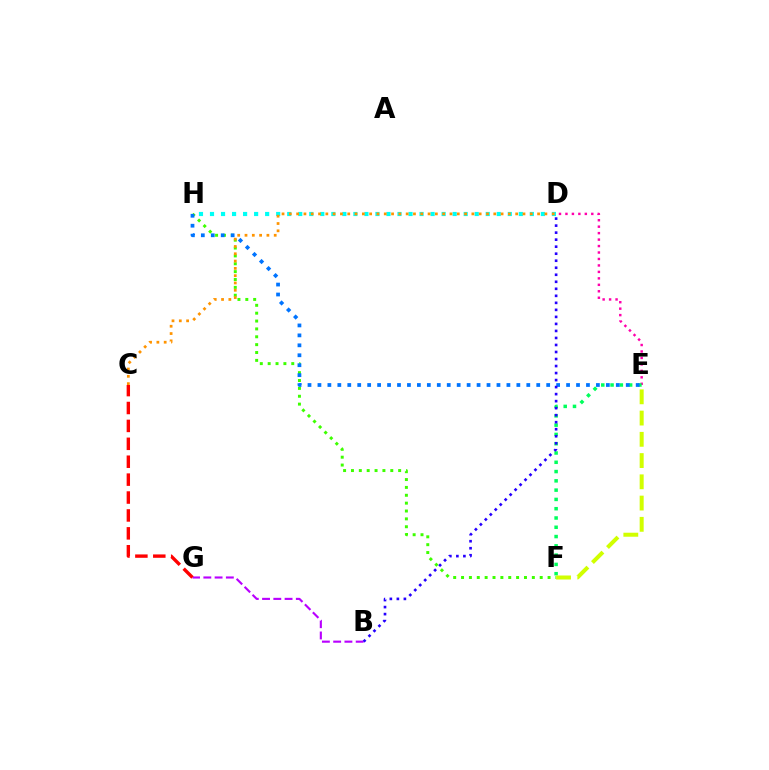{('D', 'H'): [{'color': '#00fff6', 'line_style': 'dotted', 'thickness': 3.0}], ('D', 'E'): [{'color': '#ff00ac', 'line_style': 'dotted', 'thickness': 1.76}], ('E', 'F'): [{'color': '#00ff5c', 'line_style': 'dotted', 'thickness': 2.52}, {'color': '#d1ff00', 'line_style': 'dashed', 'thickness': 2.89}], ('F', 'H'): [{'color': '#3dff00', 'line_style': 'dotted', 'thickness': 2.14}], ('B', 'G'): [{'color': '#b900ff', 'line_style': 'dashed', 'thickness': 1.53}], ('C', 'G'): [{'color': '#ff0000', 'line_style': 'dashed', 'thickness': 2.43}], ('E', 'H'): [{'color': '#0074ff', 'line_style': 'dotted', 'thickness': 2.7}], ('C', 'D'): [{'color': '#ff9400', 'line_style': 'dotted', 'thickness': 1.98}], ('B', 'D'): [{'color': '#2500ff', 'line_style': 'dotted', 'thickness': 1.91}]}